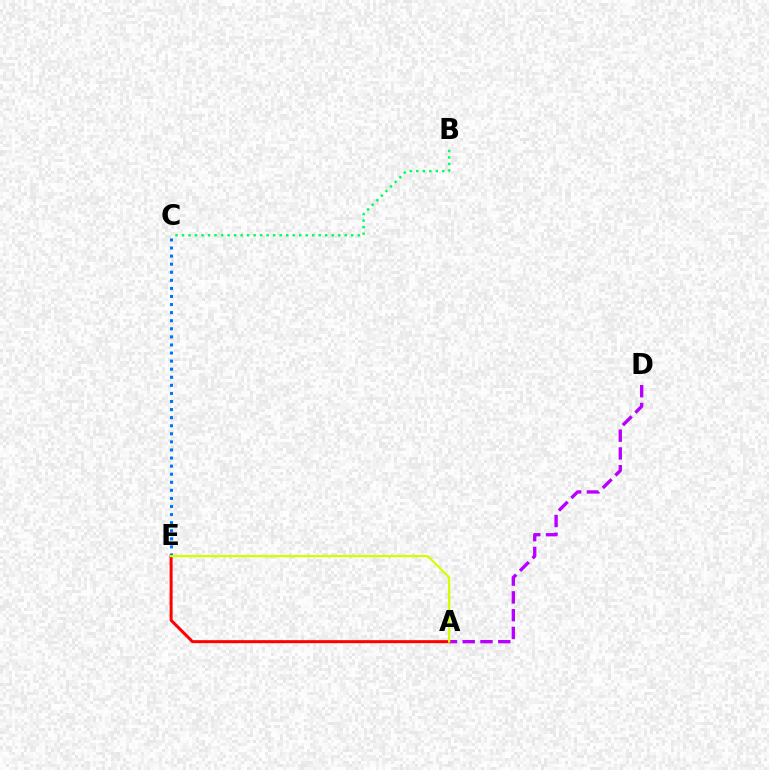{('B', 'C'): [{'color': '#00ff5c', 'line_style': 'dotted', 'thickness': 1.77}], ('A', 'D'): [{'color': '#b900ff', 'line_style': 'dashed', 'thickness': 2.41}], ('A', 'E'): [{'color': '#ff0000', 'line_style': 'solid', 'thickness': 2.16}, {'color': '#d1ff00', 'line_style': 'solid', 'thickness': 1.59}], ('C', 'E'): [{'color': '#0074ff', 'line_style': 'dotted', 'thickness': 2.19}]}